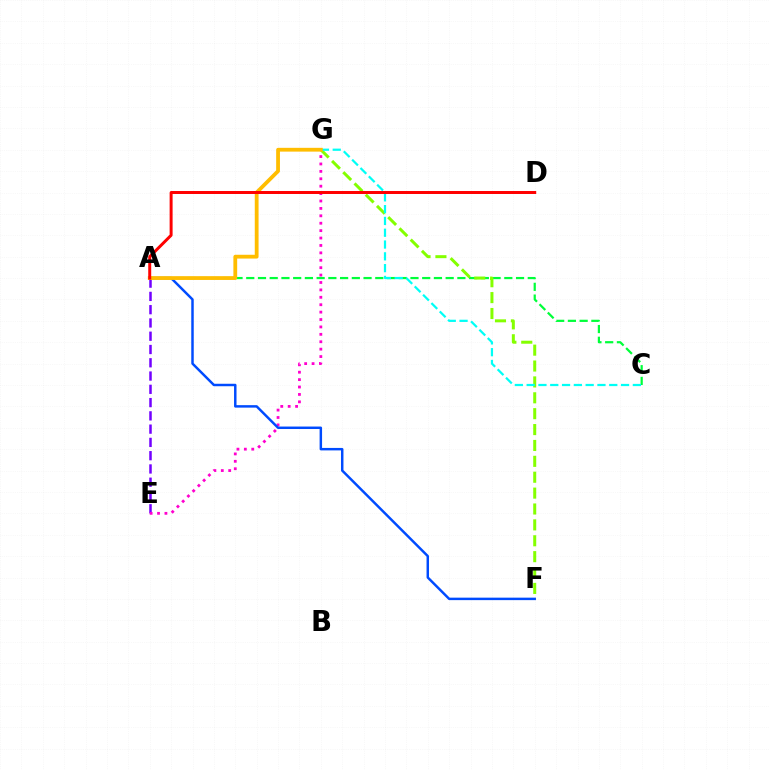{('A', 'C'): [{'color': '#00ff39', 'line_style': 'dashed', 'thickness': 1.59}], ('A', 'E'): [{'color': '#7200ff', 'line_style': 'dashed', 'thickness': 1.8}], ('F', 'G'): [{'color': '#84ff00', 'line_style': 'dashed', 'thickness': 2.16}], ('E', 'G'): [{'color': '#ff00cf', 'line_style': 'dotted', 'thickness': 2.01}], ('C', 'G'): [{'color': '#00fff6', 'line_style': 'dashed', 'thickness': 1.6}], ('A', 'F'): [{'color': '#004bff', 'line_style': 'solid', 'thickness': 1.78}], ('A', 'G'): [{'color': '#ffbd00', 'line_style': 'solid', 'thickness': 2.73}], ('A', 'D'): [{'color': '#ff0000', 'line_style': 'solid', 'thickness': 2.14}]}